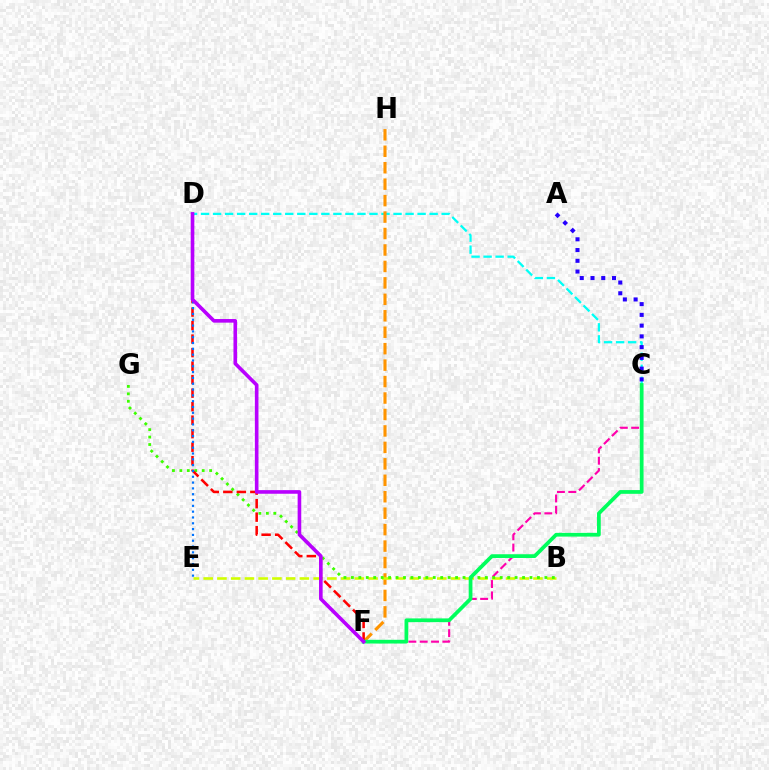{('C', 'D'): [{'color': '#00fff6', 'line_style': 'dashed', 'thickness': 1.63}], ('F', 'H'): [{'color': '#ff9400', 'line_style': 'dashed', 'thickness': 2.23}], ('C', 'F'): [{'color': '#ff00ac', 'line_style': 'dashed', 'thickness': 1.54}, {'color': '#00ff5c', 'line_style': 'solid', 'thickness': 2.69}], ('B', 'E'): [{'color': '#d1ff00', 'line_style': 'dashed', 'thickness': 1.87}], ('B', 'G'): [{'color': '#3dff00', 'line_style': 'dotted', 'thickness': 2.02}], ('A', 'C'): [{'color': '#2500ff', 'line_style': 'dotted', 'thickness': 2.92}], ('D', 'F'): [{'color': '#ff0000', 'line_style': 'dashed', 'thickness': 1.84}, {'color': '#b900ff', 'line_style': 'solid', 'thickness': 2.6}], ('D', 'E'): [{'color': '#0074ff', 'line_style': 'dotted', 'thickness': 1.58}]}